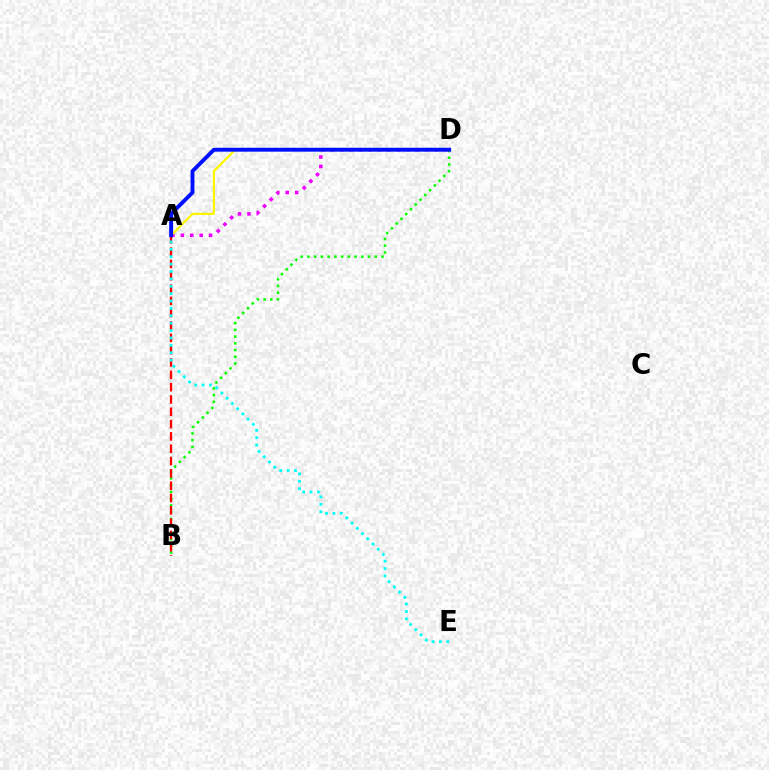{('B', 'D'): [{'color': '#08ff00', 'line_style': 'dotted', 'thickness': 1.83}], ('A', 'D'): [{'color': '#ee00ff', 'line_style': 'dotted', 'thickness': 2.56}, {'color': '#fcf500', 'line_style': 'solid', 'thickness': 1.59}, {'color': '#0010ff', 'line_style': 'solid', 'thickness': 2.8}], ('A', 'B'): [{'color': '#ff0000', 'line_style': 'dashed', 'thickness': 1.67}], ('A', 'E'): [{'color': '#00fff6', 'line_style': 'dotted', 'thickness': 2.01}]}